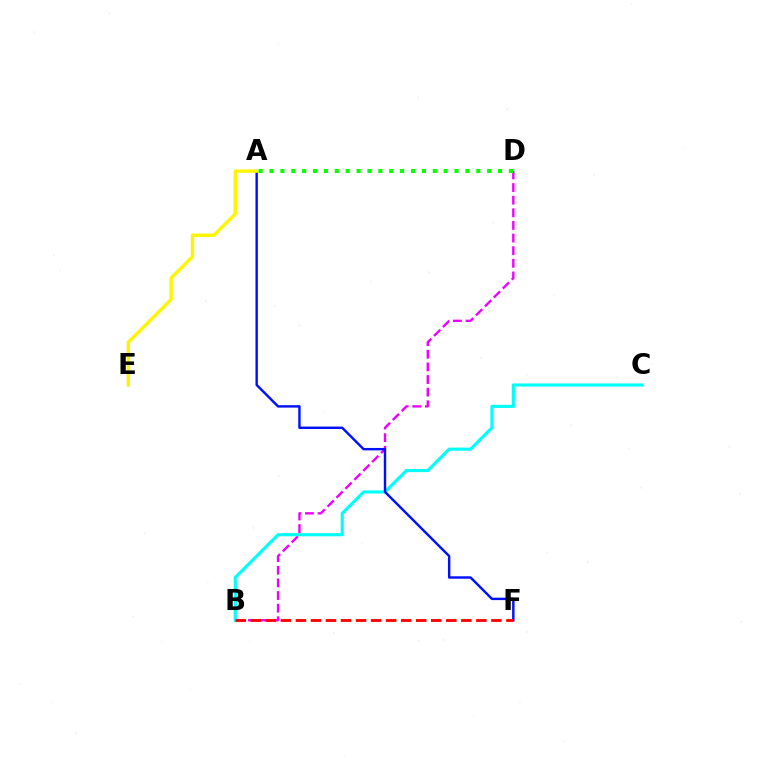{('B', 'D'): [{'color': '#ee00ff', 'line_style': 'dashed', 'thickness': 1.72}], ('B', 'C'): [{'color': '#00fff6', 'line_style': 'solid', 'thickness': 2.25}], ('A', 'F'): [{'color': '#0010ff', 'line_style': 'solid', 'thickness': 1.75}], ('A', 'E'): [{'color': '#fcf500', 'line_style': 'solid', 'thickness': 2.42}], ('B', 'F'): [{'color': '#ff0000', 'line_style': 'dashed', 'thickness': 2.04}], ('A', 'D'): [{'color': '#08ff00', 'line_style': 'dotted', 'thickness': 2.96}]}